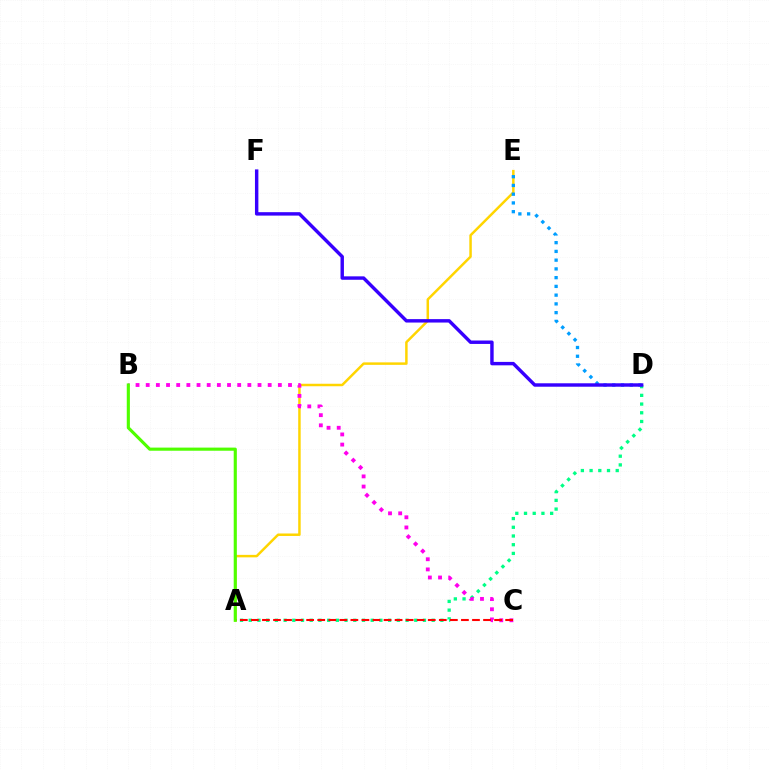{('A', 'D'): [{'color': '#00ff86', 'line_style': 'dotted', 'thickness': 2.37}], ('A', 'E'): [{'color': '#ffd500', 'line_style': 'solid', 'thickness': 1.79}], ('B', 'C'): [{'color': '#ff00ed', 'line_style': 'dotted', 'thickness': 2.76}], ('A', 'C'): [{'color': '#ff0000', 'line_style': 'dashed', 'thickness': 1.5}], ('D', 'E'): [{'color': '#009eff', 'line_style': 'dotted', 'thickness': 2.38}], ('A', 'B'): [{'color': '#4fff00', 'line_style': 'solid', 'thickness': 2.26}], ('D', 'F'): [{'color': '#3700ff', 'line_style': 'solid', 'thickness': 2.47}]}